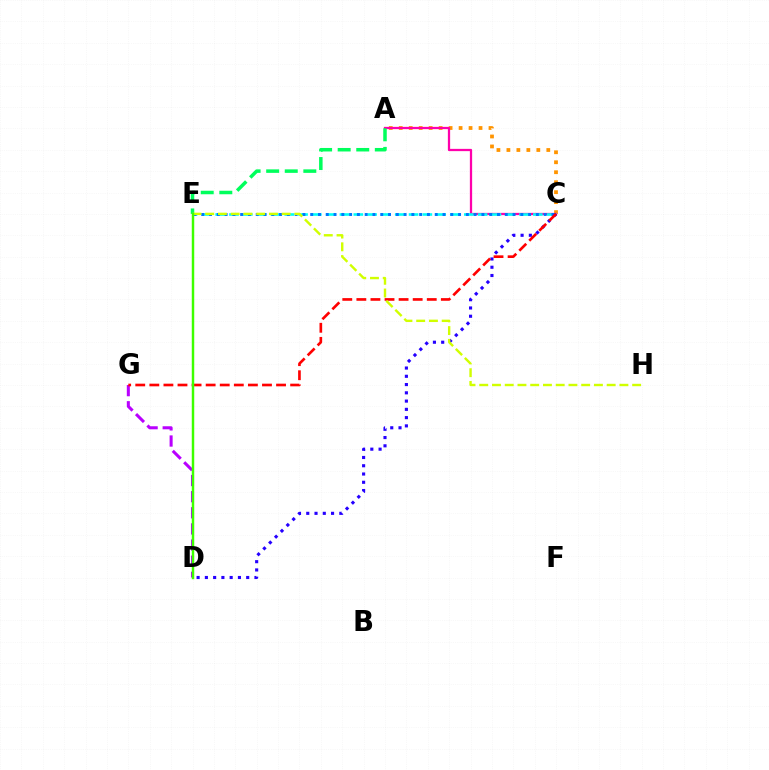{('A', 'C'): [{'color': '#ff9400', 'line_style': 'dotted', 'thickness': 2.71}, {'color': '#ff00ac', 'line_style': 'solid', 'thickness': 1.63}], ('A', 'E'): [{'color': '#00ff5c', 'line_style': 'dashed', 'thickness': 2.52}], ('D', 'G'): [{'color': '#b900ff', 'line_style': 'dashed', 'thickness': 2.19}], ('C', 'E'): [{'color': '#00fff6', 'line_style': 'dashed', 'thickness': 1.88}, {'color': '#0074ff', 'line_style': 'dotted', 'thickness': 2.11}], ('C', 'D'): [{'color': '#2500ff', 'line_style': 'dotted', 'thickness': 2.25}], ('C', 'G'): [{'color': '#ff0000', 'line_style': 'dashed', 'thickness': 1.91}], ('E', 'H'): [{'color': '#d1ff00', 'line_style': 'dashed', 'thickness': 1.73}], ('D', 'E'): [{'color': '#3dff00', 'line_style': 'solid', 'thickness': 1.77}]}